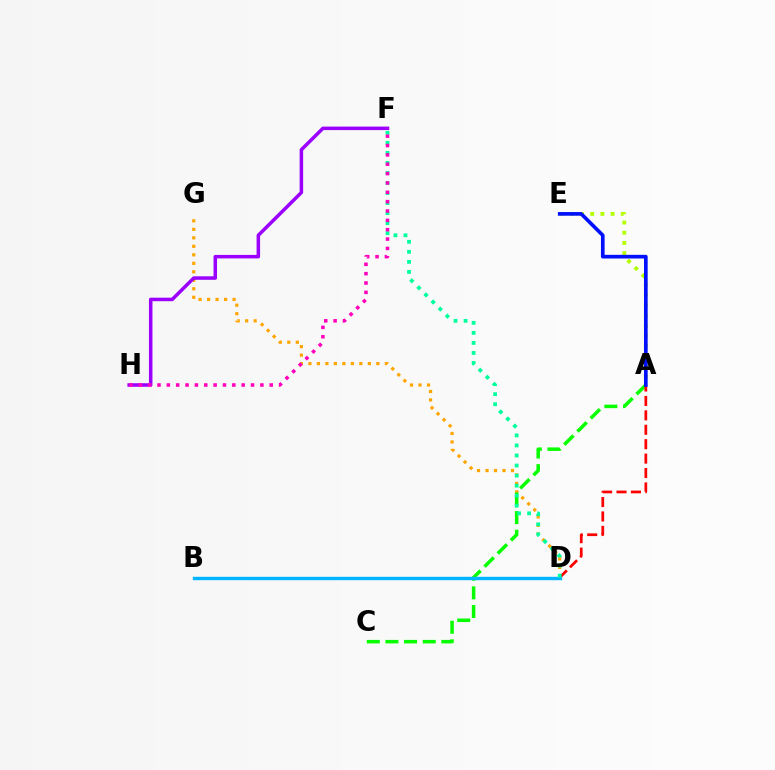{('D', 'G'): [{'color': '#ffa500', 'line_style': 'dotted', 'thickness': 2.31}], ('A', 'E'): [{'color': '#b3ff00', 'line_style': 'dotted', 'thickness': 2.77}, {'color': '#0010ff', 'line_style': 'solid', 'thickness': 2.64}], ('A', 'C'): [{'color': '#08ff00', 'line_style': 'dashed', 'thickness': 2.53}], ('F', 'H'): [{'color': '#9b00ff', 'line_style': 'solid', 'thickness': 2.52}, {'color': '#ff00bd', 'line_style': 'dotted', 'thickness': 2.54}], ('A', 'D'): [{'color': '#ff0000', 'line_style': 'dashed', 'thickness': 1.96}], ('B', 'D'): [{'color': '#00b5ff', 'line_style': 'solid', 'thickness': 2.43}], ('D', 'F'): [{'color': '#00ff9d', 'line_style': 'dotted', 'thickness': 2.73}]}